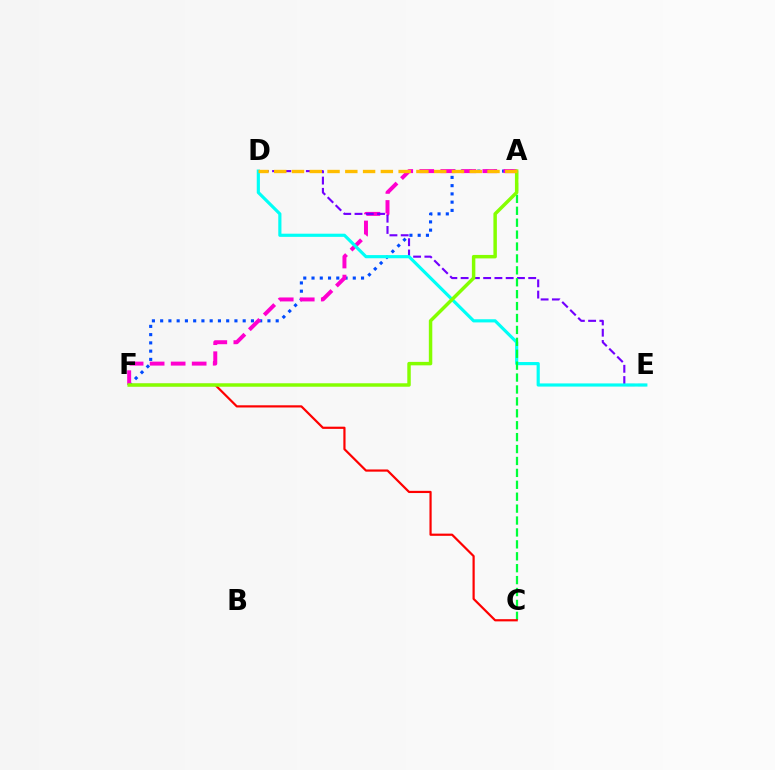{('A', 'F'): [{'color': '#004bff', 'line_style': 'dotted', 'thickness': 2.24}, {'color': '#ff00cf', 'line_style': 'dashed', 'thickness': 2.85}, {'color': '#84ff00', 'line_style': 'solid', 'thickness': 2.49}], ('D', 'E'): [{'color': '#7200ff', 'line_style': 'dashed', 'thickness': 1.53}, {'color': '#00fff6', 'line_style': 'solid', 'thickness': 2.28}], ('A', 'C'): [{'color': '#00ff39', 'line_style': 'dashed', 'thickness': 1.62}], ('C', 'F'): [{'color': '#ff0000', 'line_style': 'solid', 'thickness': 1.58}], ('A', 'D'): [{'color': '#ffbd00', 'line_style': 'dashed', 'thickness': 2.41}]}